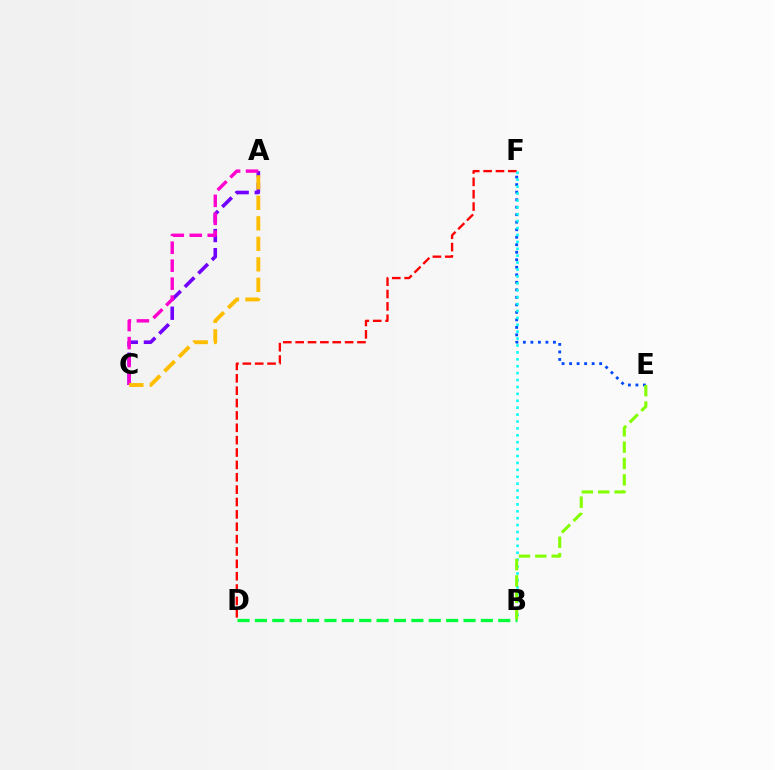{('D', 'F'): [{'color': '#ff0000', 'line_style': 'dashed', 'thickness': 1.68}], ('E', 'F'): [{'color': '#004bff', 'line_style': 'dotted', 'thickness': 2.04}], ('A', 'C'): [{'color': '#7200ff', 'line_style': 'dashed', 'thickness': 2.6}, {'color': '#ff00cf', 'line_style': 'dashed', 'thickness': 2.44}, {'color': '#ffbd00', 'line_style': 'dashed', 'thickness': 2.78}], ('B', 'F'): [{'color': '#00fff6', 'line_style': 'dotted', 'thickness': 1.88}], ('B', 'D'): [{'color': '#00ff39', 'line_style': 'dashed', 'thickness': 2.36}], ('B', 'E'): [{'color': '#84ff00', 'line_style': 'dashed', 'thickness': 2.22}]}